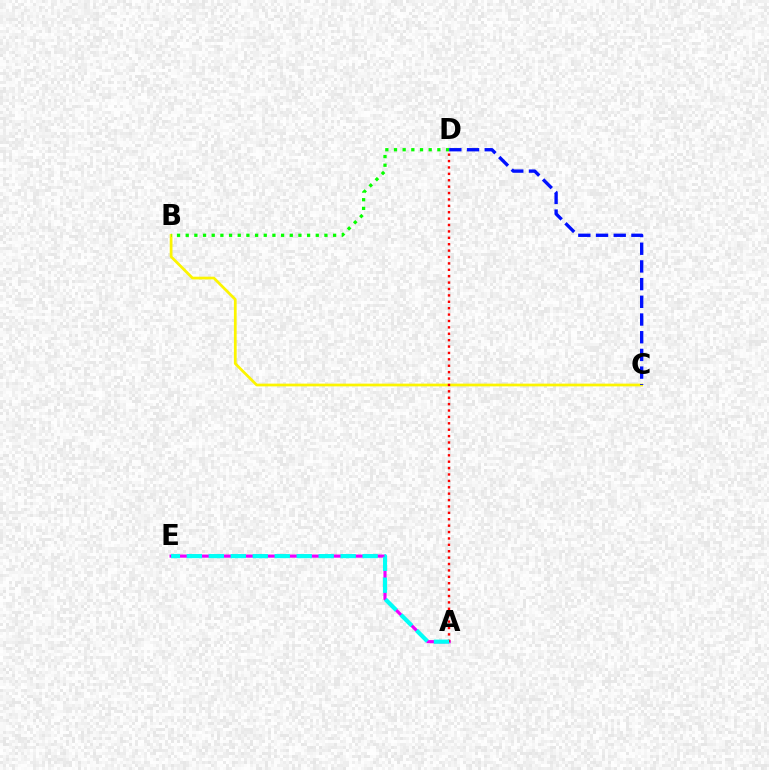{('B', 'C'): [{'color': '#fcf500', 'line_style': 'solid', 'thickness': 1.97}], ('B', 'D'): [{'color': '#08ff00', 'line_style': 'dotted', 'thickness': 2.36}], ('A', 'E'): [{'color': '#ee00ff', 'line_style': 'solid', 'thickness': 2.26}, {'color': '#00fff6', 'line_style': 'dashed', 'thickness': 2.99}], ('C', 'D'): [{'color': '#0010ff', 'line_style': 'dashed', 'thickness': 2.4}], ('A', 'D'): [{'color': '#ff0000', 'line_style': 'dotted', 'thickness': 1.74}]}